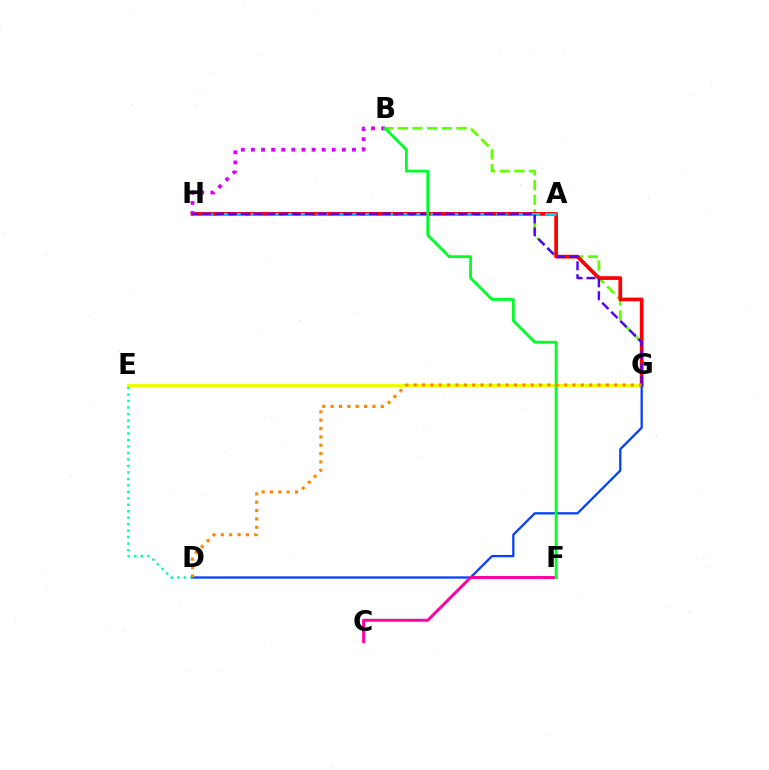{('D', 'E'): [{'color': '#00ffaf', 'line_style': 'dotted', 'thickness': 1.76}], ('B', 'G'): [{'color': '#66ff00', 'line_style': 'dashed', 'thickness': 1.99}], ('E', 'G'): [{'color': '#eeff00', 'line_style': 'solid', 'thickness': 2.16}], ('G', 'H'): [{'color': '#ff0000', 'line_style': 'solid', 'thickness': 2.69}, {'color': '#4f00ff', 'line_style': 'dashed', 'thickness': 1.74}], ('D', 'G'): [{'color': '#003fff', 'line_style': 'solid', 'thickness': 1.62}, {'color': '#ff8800', 'line_style': 'dotted', 'thickness': 2.27}], ('B', 'H'): [{'color': '#d600ff', 'line_style': 'dotted', 'thickness': 2.75}], ('A', 'H'): [{'color': '#00c7ff', 'line_style': 'dashed', 'thickness': 2.22}], ('C', 'F'): [{'color': '#ff00a0', 'line_style': 'solid', 'thickness': 2.12}], ('B', 'F'): [{'color': '#00ff27', 'line_style': 'solid', 'thickness': 2.03}]}